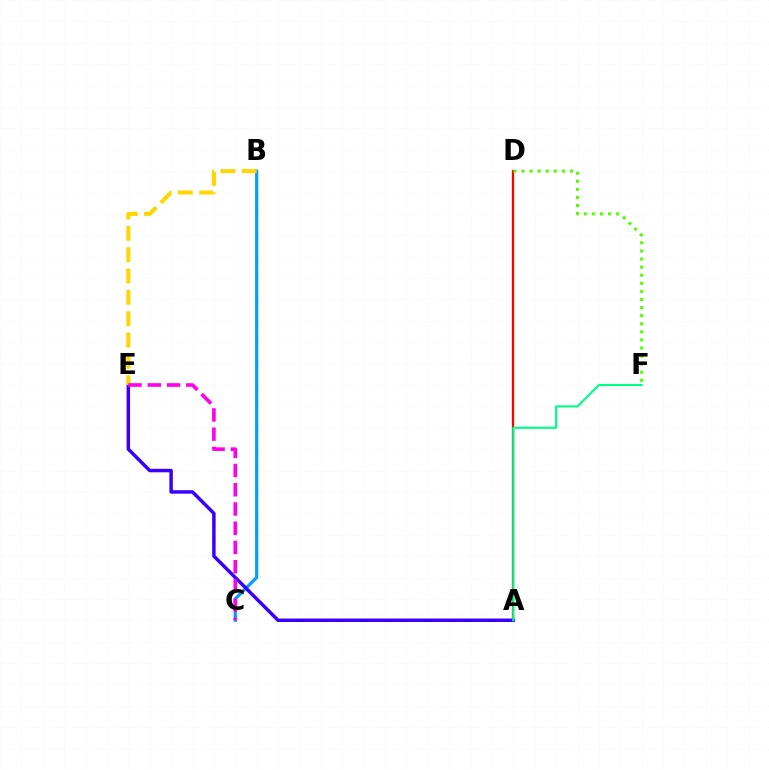{('A', 'D'): [{'color': '#ff0000', 'line_style': 'solid', 'thickness': 1.64}], ('B', 'C'): [{'color': '#009eff', 'line_style': 'solid', 'thickness': 2.3}], ('A', 'E'): [{'color': '#3700ff', 'line_style': 'solid', 'thickness': 2.5}], ('B', 'E'): [{'color': '#ffd500', 'line_style': 'dashed', 'thickness': 2.9}], ('D', 'F'): [{'color': '#4fff00', 'line_style': 'dotted', 'thickness': 2.2}], ('C', 'E'): [{'color': '#ff00ed', 'line_style': 'dashed', 'thickness': 2.61}], ('A', 'F'): [{'color': '#00ff86', 'line_style': 'solid', 'thickness': 1.54}]}